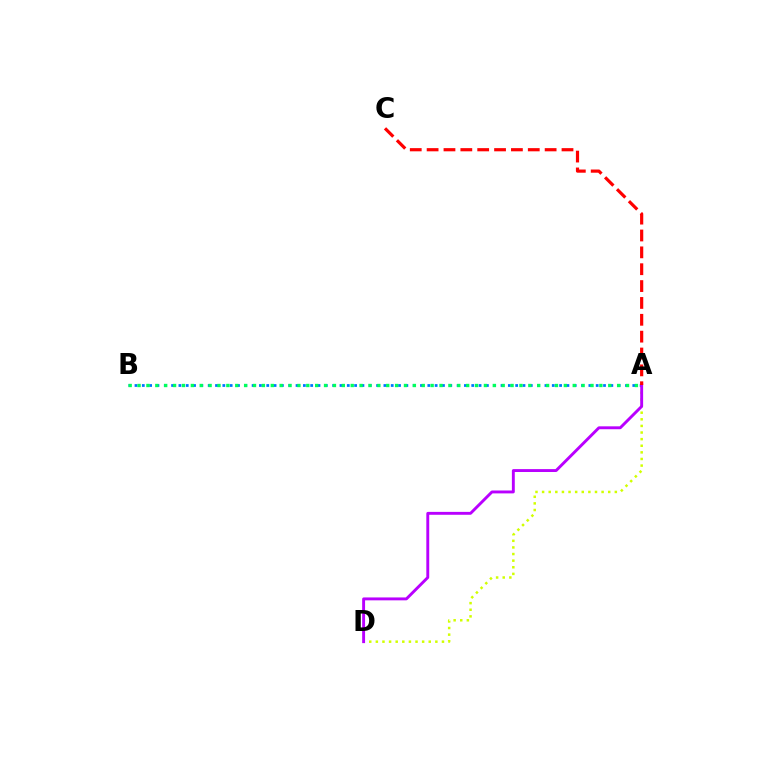{('A', 'D'): [{'color': '#d1ff00', 'line_style': 'dotted', 'thickness': 1.8}, {'color': '#b900ff', 'line_style': 'solid', 'thickness': 2.09}], ('A', 'B'): [{'color': '#0074ff', 'line_style': 'dotted', 'thickness': 1.99}, {'color': '#00ff5c', 'line_style': 'dotted', 'thickness': 2.41}], ('A', 'C'): [{'color': '#ff0000', 'line_style': 'dashed', 'thickness': 2.29}]}